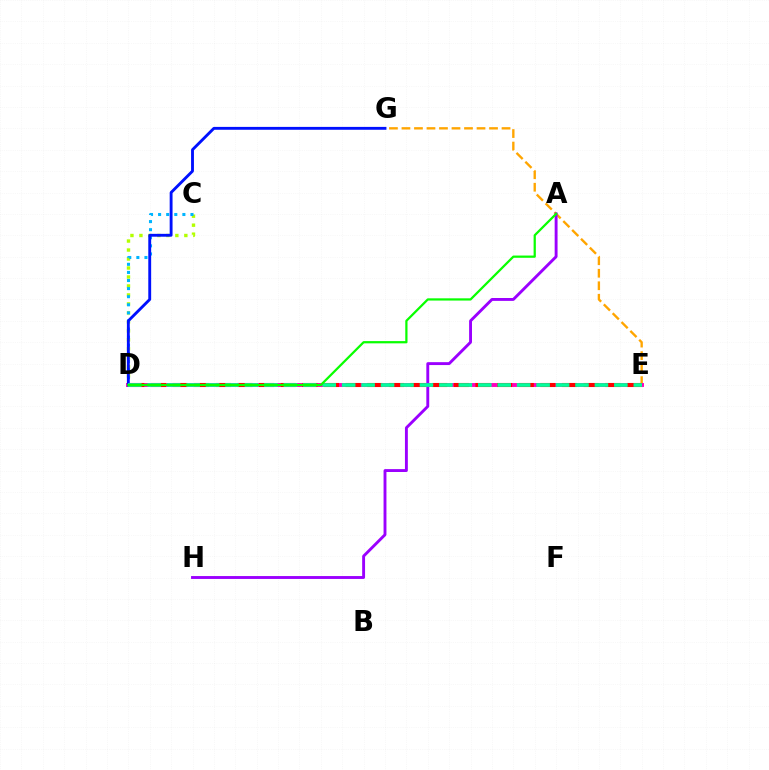{('C', 'D'): [{'color': '#b3ff00', 'line_style': 'dotted', 'thickness': 2.44}, {'color': '#00b5ff', 'line_style': 'dotted', 'thickness': 2.2}], ('E', 'G'): [{'color': '#ffa500', 'line_style': 'dashed', 'thickness': 1.7}], ('D', 'E'): [{'color': '#ff00bd', 'line_style': 'solid', 'thickness': 2.83}, {'color': '#ff0000', 'line_style': 'dashed', 'thickness': 2.94}, {'color': '#00ff9d', 'line_style': 'dashed', 'thickness': 2.64}], ('D', 'G'): [{'color': '#0010ff', 'line_style': 'solid', 'thickness': 2.07}], ('A', 'H'): [{'color': '#9b00ff', 'line_style': 'solid', 'thickness': 2.08}], ('A', 'D'): [{'color': '#08ff00', 'line_style': 'solid', 'thickness': 1.61}]}